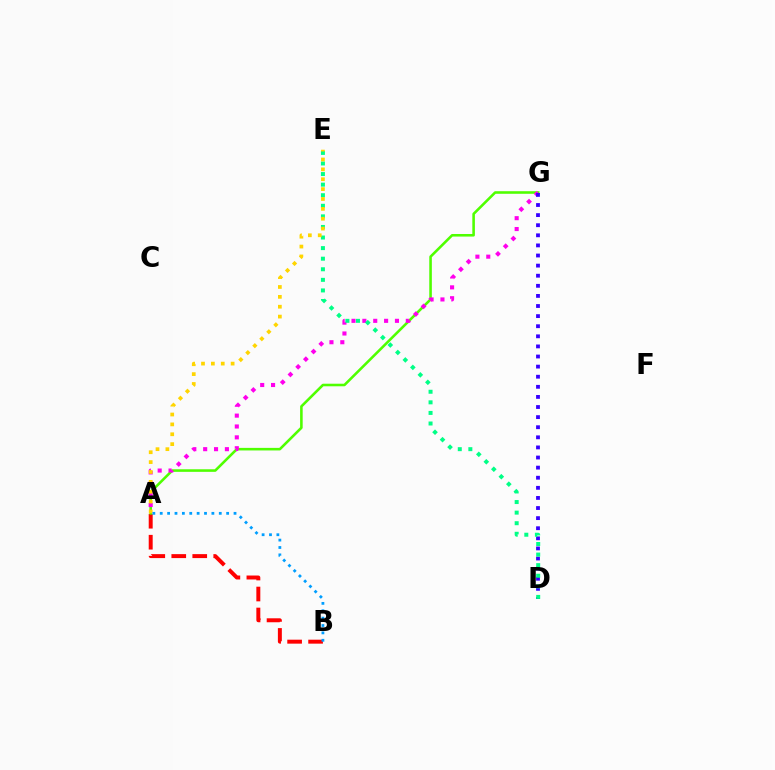{('A', 'B'): [{'color': '#ff0000', 'line_style': 'dashed', 'thickness': 2.85}, {'color': '#009eff', 'line_style': 'dotted', 'thickness': 2.01}], ('A', 'G'): [{'color': '#4fff00', 'line_style': 'solid', 'thickness': 1.85}, {'color': '#ff00ed', 'line_style': 'dotted', 'thickness': 2.95}], ('D', 'G'): [{'color': '#3700ff', 'line_style': 'dotted', 'thickness': 2.74}], ('D', 'E'): [{'color': '#00ff86', 'line_style': 'dotted', 'thickness': 2.87}], ('A', 'E'): [{'color': '#ffd500', 'line_style': 'dotted', 'thickness': 2.68}]}